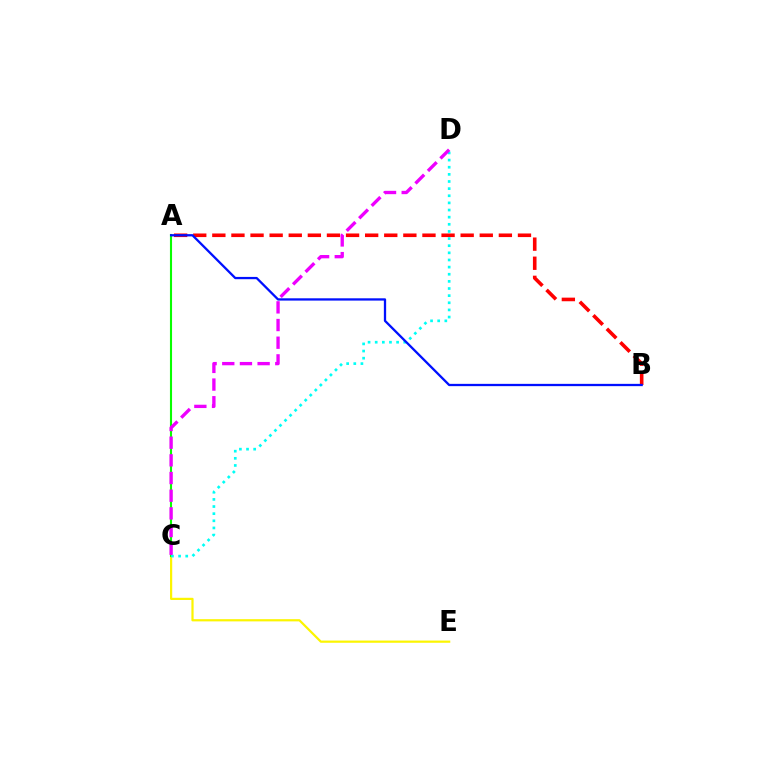{('C', 'E'): [{'color': '#fcf500', 'line_style': 'solid', 'thickness': 1.59}], ('A', 'B'): [{'color': '#ff0000', 'line_style': 'dashed', 'thickness': 2.59}, {'color': '#0010ff', 'line_style': 'solid', 'thickness': 1.65}], ('A', 'C'): [{'color': '#08ff00', 'line_style': 'solid', 'thickness': 1.52}], ('C', 'D'): [{'color': '#00fff6', 'line_style': 'dotted', 'thickness': 1.94}, {'color': '#ee00ff', 'line_style': 'dashed', 'thickness': 2.4}]}